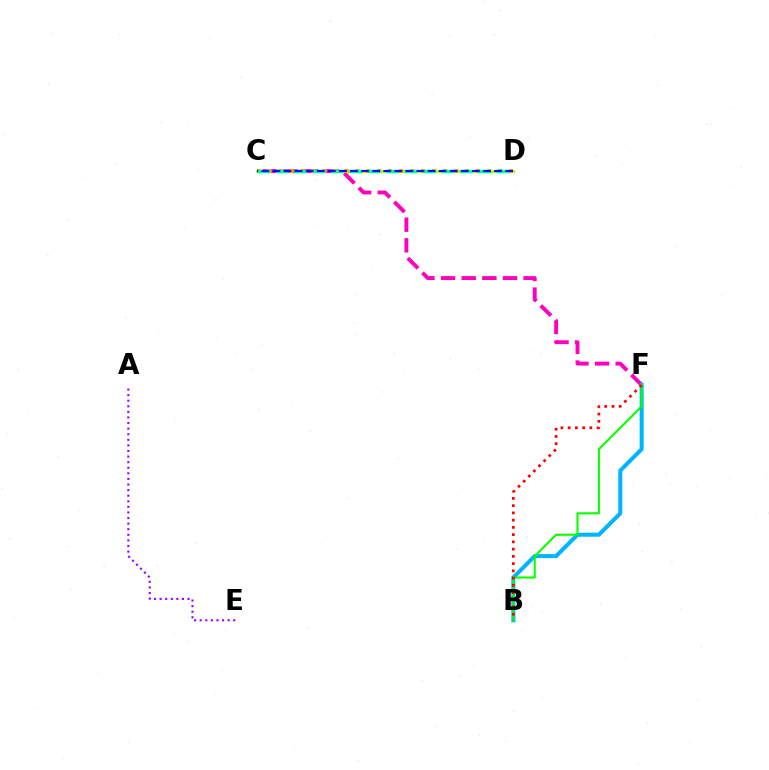{('A', 'E'): [{'color': '#9b00ff', 'line_style': 'dotted', 'thickness': 1.52}], ('C', 'D'): [{'color': '#b3ff00', 'line_style': 'solid', 'thickness': 2.2}, {'color': '#ffa500', 'line_style': 'dotted', 'thickness': 2.98}, {'color': '#00ff9d', 'line_style': 'dashed', 'thickness': 2.5}, {'color': '#0010ff', 'line_style': 'dashed', 'thickness': 1.51}], ('C', 'F'): [{'color': '#ff00bd', 'line_style': 'dashed', 'thickness': 2.8}], ('B', 'F'): [{'color': '#00b5ff', 'line_style': 'solid', 'thickness': 2.9}, {'color': '#08ff00', 'line_style': 'solid', 'thickness': 1.51}, {'color': '#ff0000', 'line_style': 'dotted', 'thickness': 1.97}]}